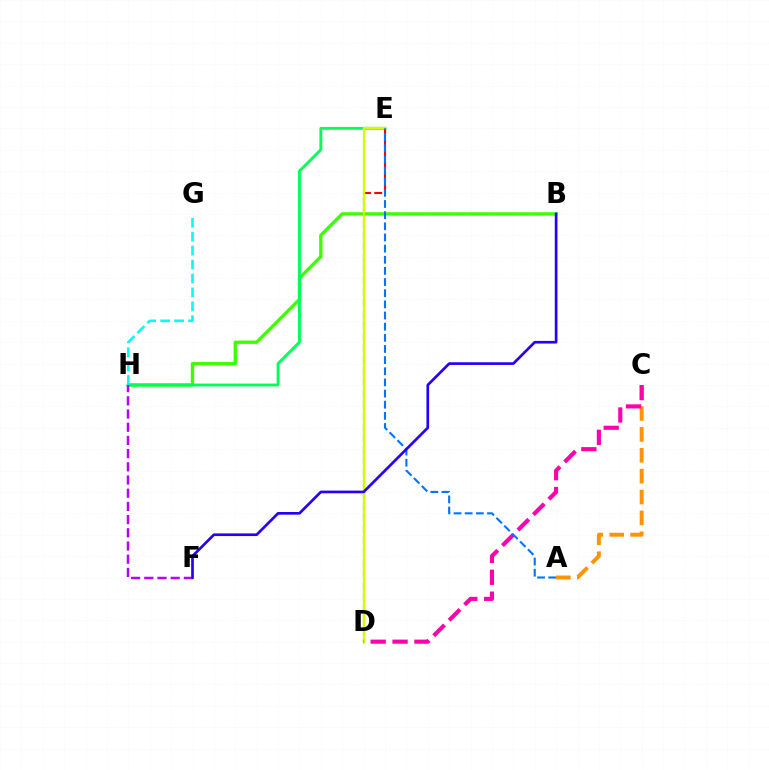{('B', 'H'): [{'color': '#3dff00', 'line_style': 'solid', 'thickness': 2.4}], ('A', 'C'): [{'color': '#ff9400', 'line_style': 'dashed', 'thickness': 2.84}], ('E', 'H'): [{'color': '#00ff5c', 'line_style': 'solid', 'thickness': 2.08}], ('F', 'H'): [{'color': '#b900ff', 'line_style': 'dashed', 'thickness': 1.79}], ('D', 'E'): [{'color': '#ff0000', 'line_style': 'dashed', 'thickness': 1.54}, {'color': '#d1ff00', 'line_style': 'solid', 'thickness': 1.69}], ('C', 'D'): [{'color': '#ff00ac', 'line_style': 'dashed', 'thickness': 2.97}], ('A', 'E'): [{'color': '#0074ff', 'line_style': 'dashed', 'thickness': 1.51}], ('B', 'F'): [{'color': '#2500ff', 'line_style': 'solid', 'thickness': 1.93}], ('G', 'H'): [{'color': '#00fff6', 'line_style': 'dashed', 'thickness': 1.89}]}